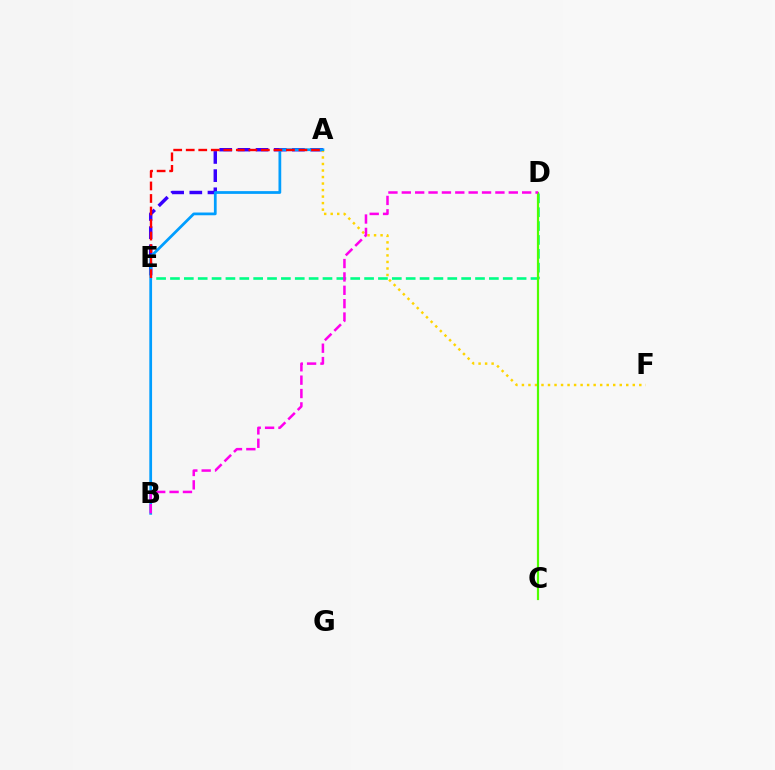{('A', 'E'): [{'color': '#3700ff', 'line_style': 'dashed', 'thickness': 2.47}, {'color': '#ff0000', 'line_style': 'dashed', 'thickness': 1.7}], ('A', 'F'): [{'color': '#ffd500', 'line_style': 'dotted', 'thickness': 1.77}], ('D', 'E'): [{'color': '#00ff86', 'line_style': 'dashed', 'thickness': 1.88}], ('A', 'B'): [{'color': '#009eff', 'line_style': 'solid', 'thickness': 1.98}], ('C', 'D'): [{'color': '#4fff00', 'line_style': 'solid', 'thickness': 1.58}], ('B', 'D'): [{'color': '#ff00ed', 'line_style': 'dashed', 'thickness': 1.82}]}